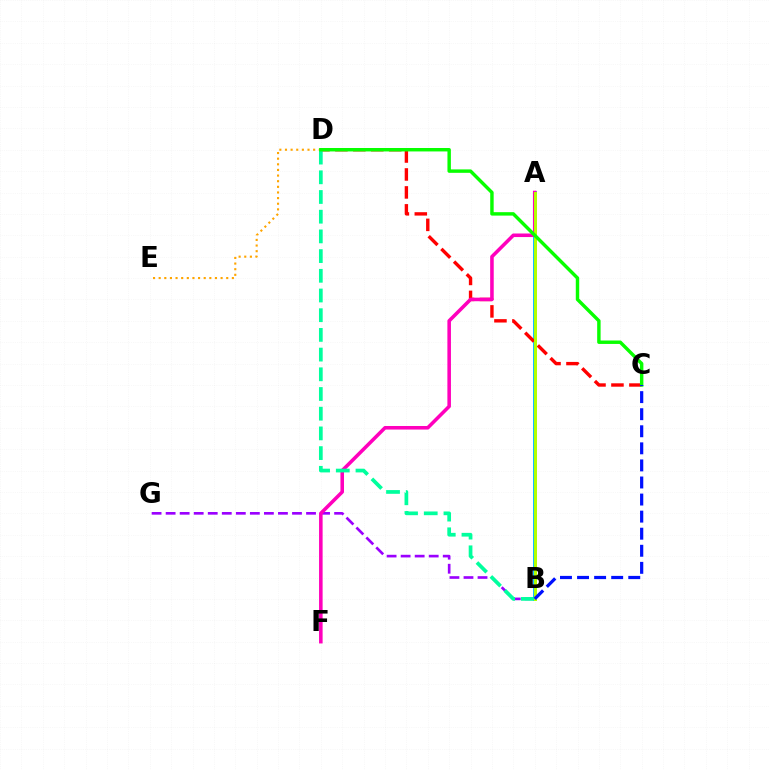{('A', 'B'): [{'color': '#00b5ff', 'line_style': 'solid', 'thickness': 2.76}, {'color': '#b3ff00', 'line_style': 'solid', 'thickness': 2.14}], ('C', 'D'): [{'color': '#ff0000', 'line_style': 'dashed', 'thickness': 2.44}, {'color': '#08ff00', 'line_style': 'solid', 'thickness': 2.47}], ('B', 'G'): [{'color': '#9b00ff', 'line_style': 'dashed', 'thickness': 1.91}], ('D', 'E'): [{'color': '#ffa500', 'line_style': 'dotted', 'thickness': 1.53}], ('A', 'F'): [{'color': '#ff00bd', 'line_style': 'solid', 'thickness': 2.56}], ('B', 'D'): [{'color': '#00ff9d', 'line_style': 'dashed', 'thickness': 2.68}], ('B', 'C'): [{'color': '#0010ff', 'line_style': 'dashed', 'thickness': 2.32}]}